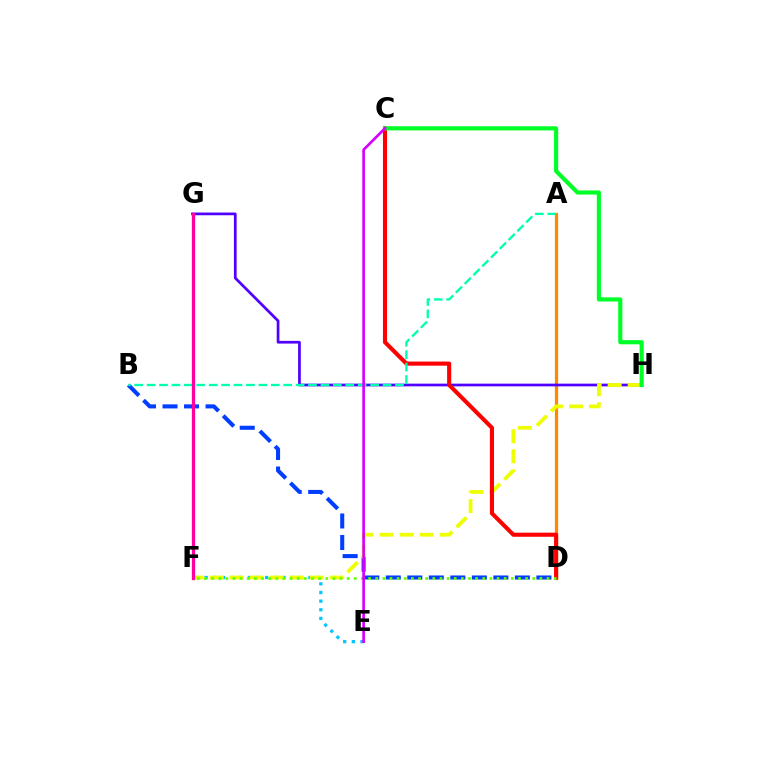{('A', 'D'): [{'color': '#ff8800', 'line_style': 'solid', 'thickness': 2.33}], ('E', 'F'): [{'color': '#00c7ff', 'line_style': 'dotted', 'thickness': 2.35}], ('G', 'H'): [{'color': '#4f00ff', 'line_style': 'solid', 'thickness': 1.95}], ('B', 'D'): [{'color': '#003fff', 'line_style': 'dashed', 'thickness': 2.92}], ('F', 'H'): [{'color': '#eeff00', 'line_style': 'dashed', 'thickness': 2.72}], ('C', 'D'): [{'color': '#ff0000', 'line_style': 'solid', 'thickness': 2.95}], ('A', 'B'): [{'color': '#00ffaf', 'line_style': 'dashed', 'thickness': 1.69}], ('F', 'G'): [{'color': '#ff00a0', 'line_style': 'solid', 'thickness': 2.36}], ('D', 'F'): [{'color': '#66ff00', 'line_style': 'dotted', 'thickness': 1.94}], ('C', 'H'): [{'color': '#00ff27', 'line_style': 'solid', 'thickness': 2.98}], ('C', 'E'): [{'color': '#d600ff', 'line_style': 'solid', 'thickness': 1.93}]}